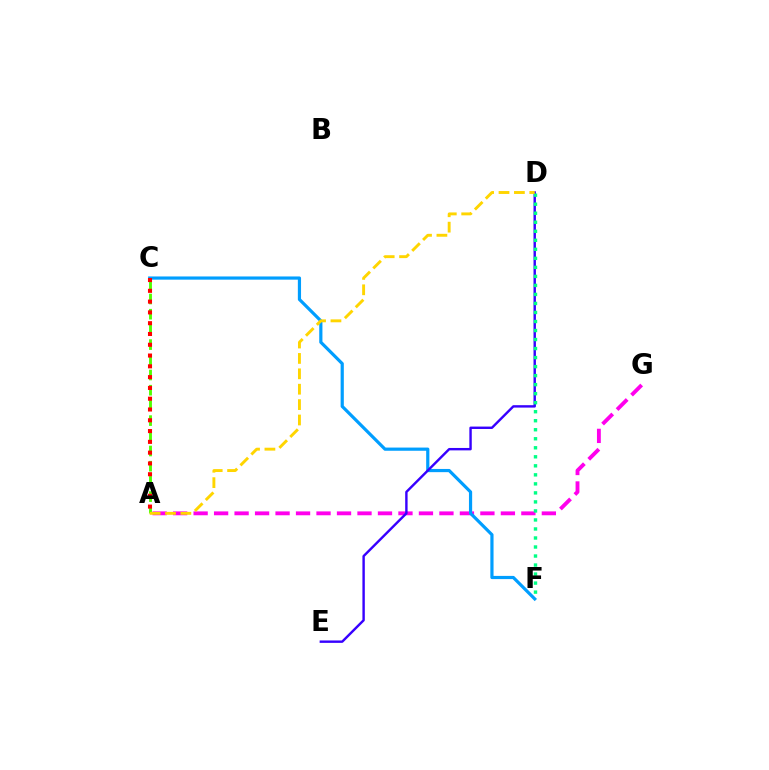{('A', 'G'): [{'color': '#ff00ed', 'line_style': 'dashed', 'thickness': 2.78}], ('C', 'F'): [{'color': '#009eff', 'line_style': 'solid', 'thickness': 2.3}], ('D', 'E'): [{'color': '#3700ff', 'line_style': 'solid', 'thickness': 1.74}], ('D', 'F'): [{'color': '#00ff86', 'line_style': 'dotted', 'thickness': 2.45}], ('A', 'C'): [{'color': '#4fff00', 'line_style': 'dashed', 'thickness': 2.06}, {'color': '#ff0000', 'line_style': 'dotted', 'thickness': 2.93}], ('A', 'D'): [{'color': '#ffd500', 'line_style': 'dashed', 'thickness': 2.09}]}